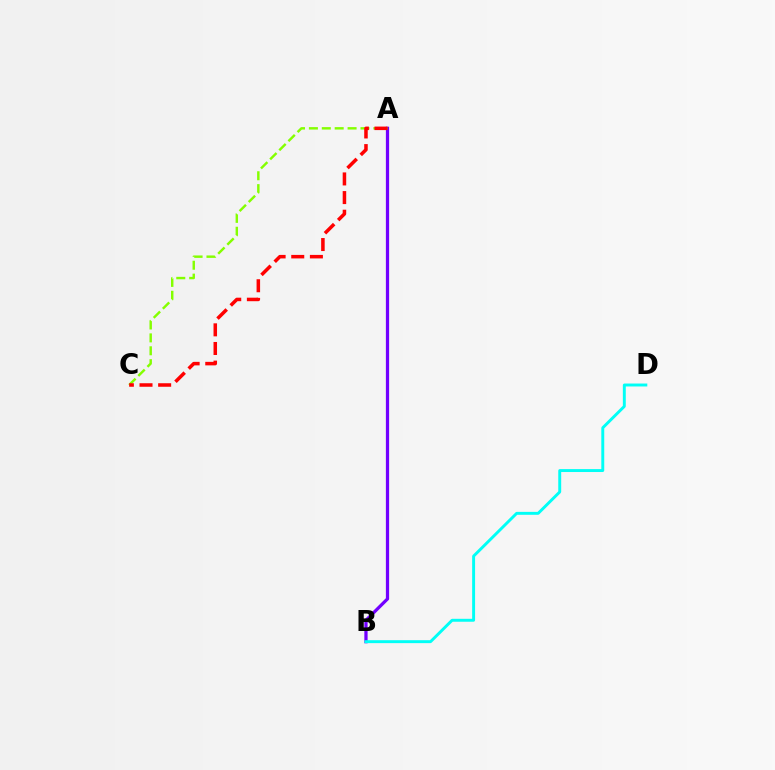{('A', 'B'): [{'color': '#7200ff', 'line_style': 'solid', 'thickness': 2.34}], ('A', 'C'): [{'color': '#84ff00', 'line_style': 'dashed', 'thickness': 1.75}, {'color': '#ff0000', 'line_style': 'dashed', 'thickness': 2.53}], ('B', 'D'): [{'color': '#00fff6', 'line_style': 'solid', 'thickness': 2.11}]}